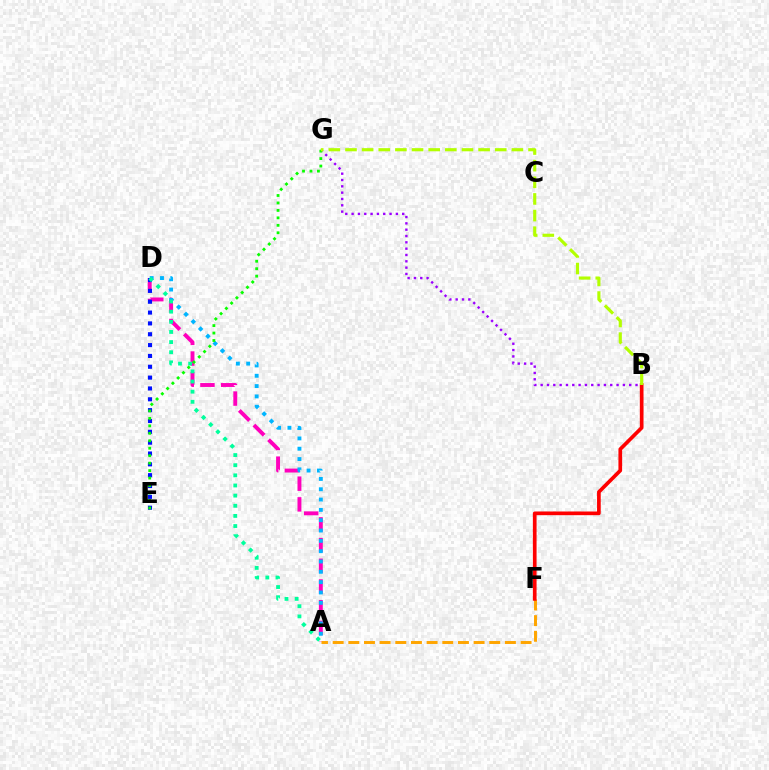{('A', 'D'): [{'color': '#ff00bd', 'line_style': 'dashed', 'thickness': 2.81}, {'color': '#00b5ff', 'line_style': 'dotted', 'thickness': 2.8}, {'color': '#00ff9d', 'line_style': 'dotted', 'thickness': 2.75}], ('B', 'G'): [{'color': '#9b00ff', 'line_style': 'dotted', 'thickness': 1.72}, {'color': '#b3ff00', 'line_style': 'dashed', 'thickness': 2.26}], ('A', 'F'): [{'color': '#ffa500', 'line_style': 'dashed', 'thickness': 2.13}], ('D', 'E'): [{'color': '#0010ff', 'line_style': 'dotted', 'thickness': 2.95}], ('E', 'G'): [{'color': '#08ff00', 'line_style': 'dotted', 'thickness': 2.03}], ('B', 'F'): [{'color': '#ff0000', 'line_style': 'solid', 'thickness': 2.65}]}